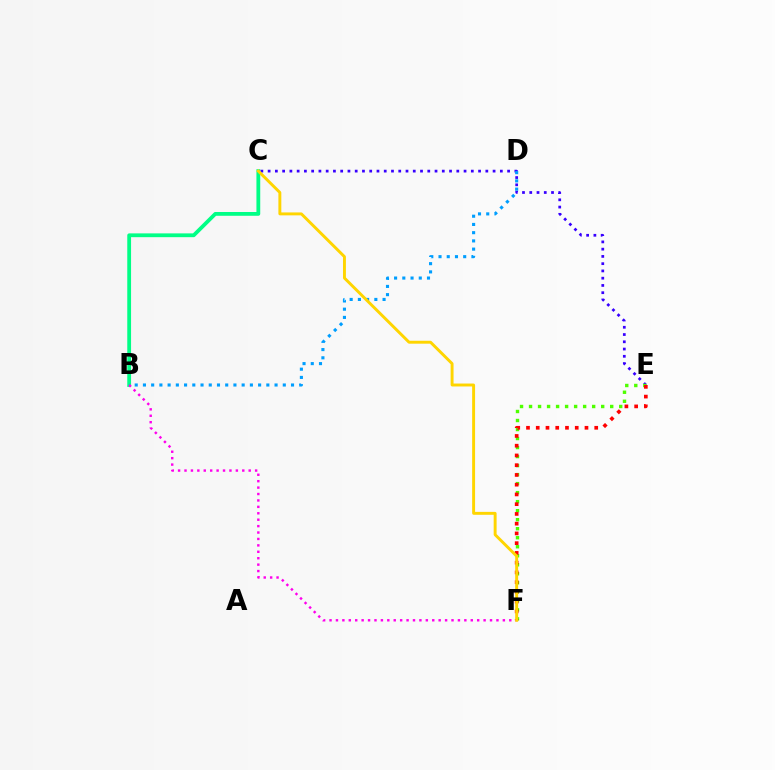{('B', 'C'): [{'color': '#00ff86', 'line_style': 'solid', 'thickness': 2.73}], ('C', 'E'): [{'color': '#3700ff', 'line_style': 'dotted', 'thickness': 1.97}], ('E', 'F'): [{'color': '#4fff00', 'line_style': 'dotted', 'thickness': 2.45}, {'color': '#ff0000', 'line_style': 'dotted', 'thickness': 2.65}], ('B', 'D'): [{'color': '#009eff', 'line_style': 'dotted', 'thickness': 2.24}], ('B', 'F'): [{'color': '#ff00ed', 'line_style': 'dotted', 'thickness': 1.74}], ('C', 'F'): [{'color': '#ffd500', 'line_style': 'solid', 'thickness': 2.11}]}